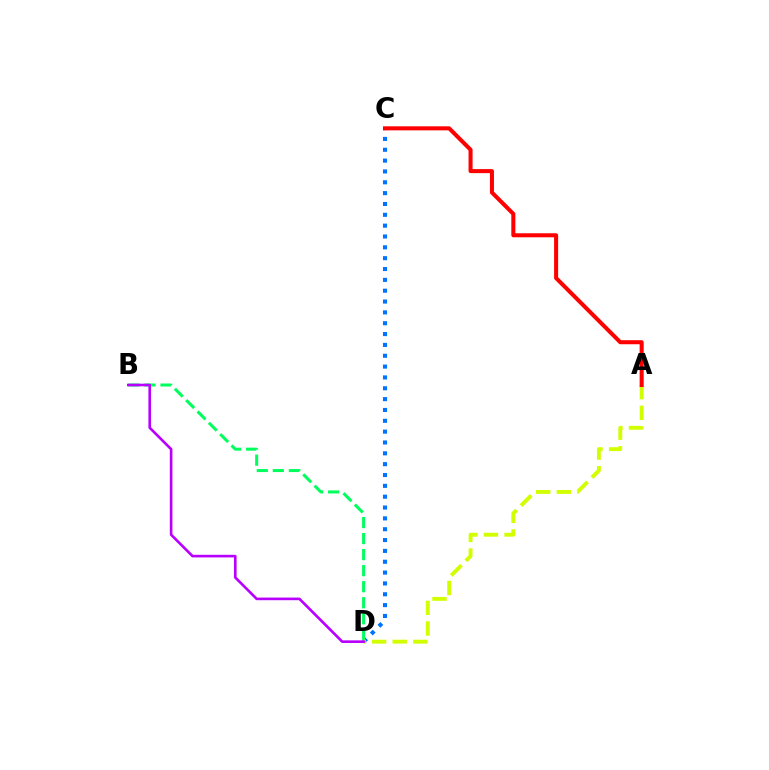{('C', 'D'): [{'color': '#0074ff', 'line_style': 'dotted', 'thickness': 2.95}], ('B', 'D'): [{'color': '#00ff5c', 'line_style': 'dashed', 'thickness': 2.18}, {'color': '#b900ff', 'line_style': 'solid', 'thickness': 1.89}], ('A', 'D'): [{'color': '#d1ff00', 'line_style': 'dashed', 'thickness': 2.8}], ('A', 'C'): [{'color': '#ff0000', 'line_style': 'solid', 'thickness': 2.91}]}